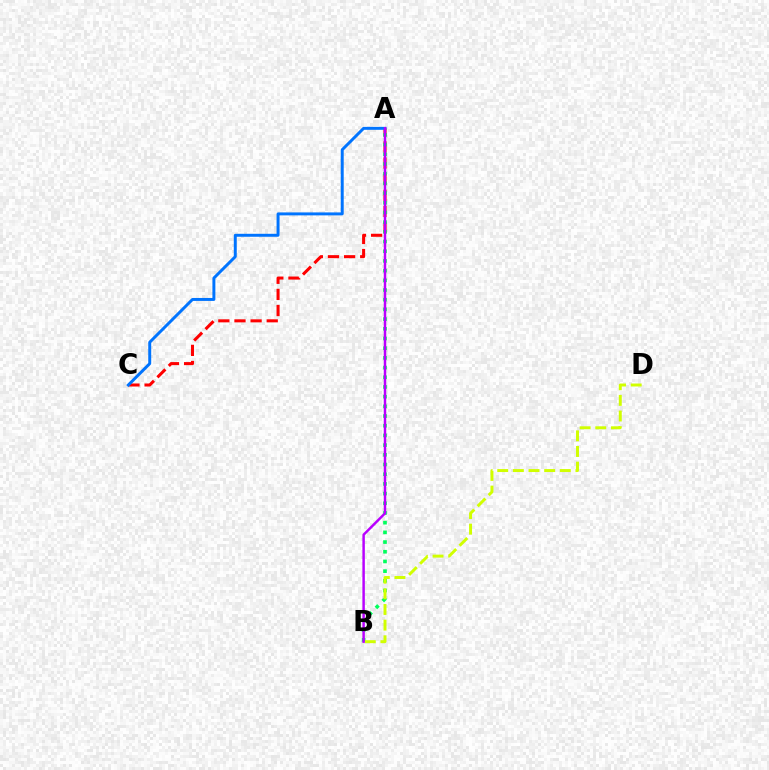{('A', 'C'): [{'color': '#ff0000', 'line_style': 'dashed', 'thickness': 2.19}, {'color': '#0074ff', 'line_style': 'solid', 'thickness': 2.13}], ('A', 'B'): [{'color': '#00ff5c', 'line_style': 'dotted', 'thickness': 2.63}, {'color': '#b900ff', 'line_style': 'solid', 'thickness': 1.78}], ('B', 'D'): [{'color': '#d1ff00', 'line_style': 'dashed', 'thickness': 2.13}]}